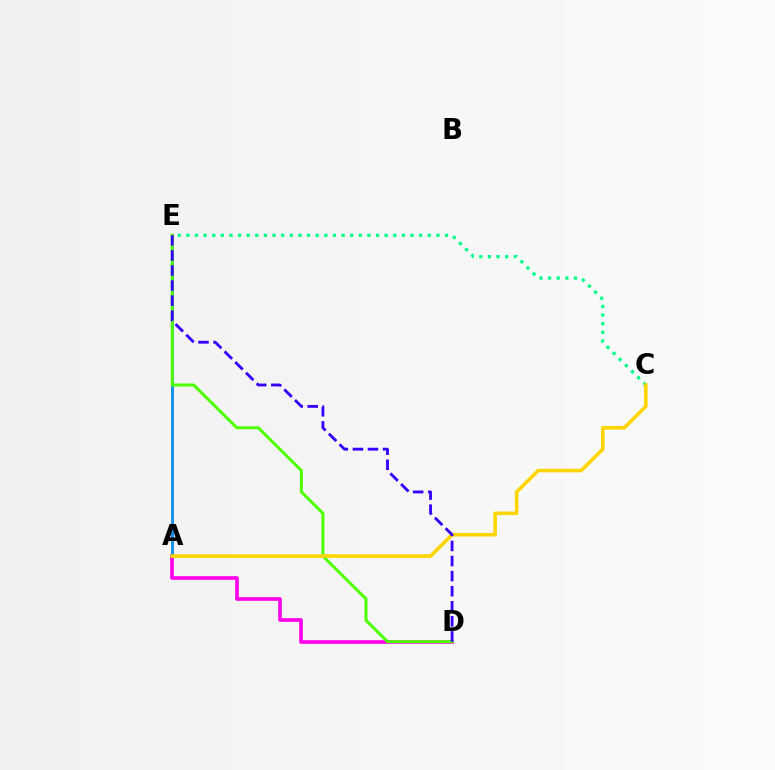{('C', 'E'): [{'color': '#00ff86', 'line_style': 'dotted', 'thickness': 2.34}], ('A', 'E'): [{'color': '#ff0000', 'line_style': 'solid', 'thickness': 1.87}, {'color': '#009eff', 'line_style': 'solid', 'thickness': 1.92}], ('A', 'D'): [{'color': '#ff00ed', 'line_style': 'solid', 'thickness': 2.62}], ('D', 'E'): [{'color': '#4fff00', 'line_style': 'solid', 'thickness': 2.18}, {'color': '#3700ff', 'line_style': 'dashed', 'thickness': 2.05}], ('A', 'C'): [{'color': '#ffd500', 'line_style': 'solid', 'thickness': 2.57}]}